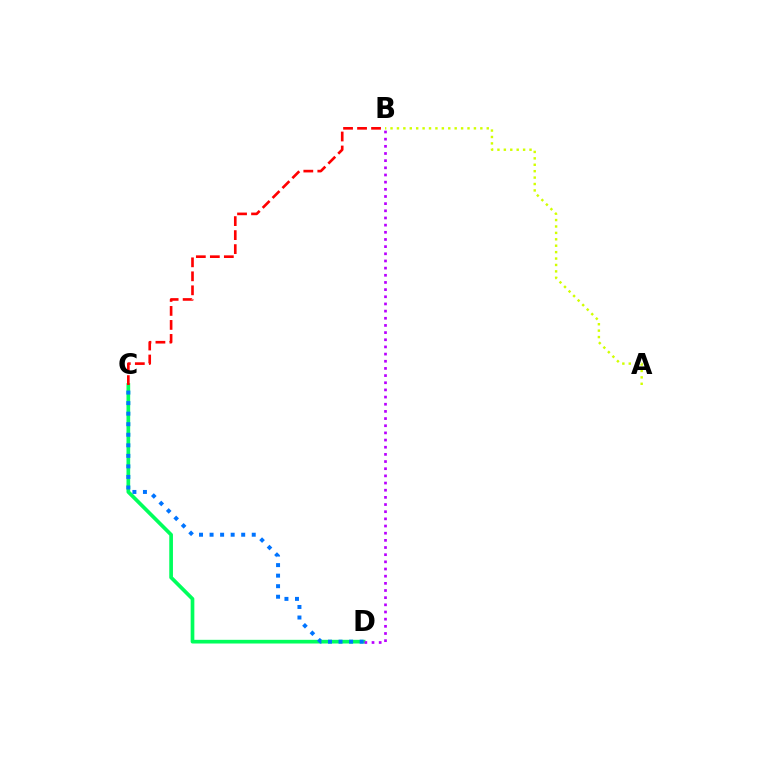{('A', 'B'): [{'color': '#d1ff00', 'line_style': 'dotted', 'thickness': 1.74}], ('C', 'D'): [{'color': '#00ff5c', 'line_style': 'solid', 'thickness': 2.65}, {'color': '#0074ff', 'line_style': 'dotted', 'thickness': 2.86}], ('B', 'D'): [{'color': '#b900ff', 'line_style': 'dotted', 'thickness': 1.95}], ('B', 'C'): [{'color': '#ff0000', 'line_style': 'dashed', 'thickness': 1.9}]}